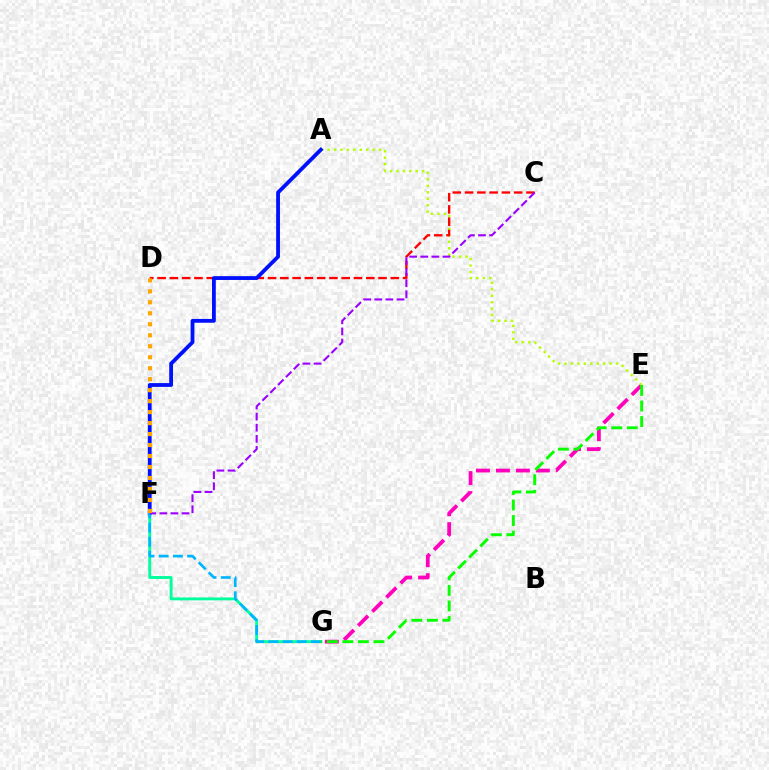{('E', 'G'): [{'color': '#ff00bd', 'line_style': 'dashed', 'thickness': 2.71}, {'color': '#08ff00', 'line_style': 'dashed', 'thickness': 2.11}], ('A', 'E'): [{'color': '#b3ff00', 'line_style': 'dotted', 'thickness': 1.75}], ('C', 'D'): [{'color': '#ff0000', 'line_style': 'dashed', 'thickness': 1.67}], ('A', 'F'): [{'color': '#0010ff', 'line_style': 'solid', 'thickness': 2.74}], ('F', 'G'): [{'color': '#00ff9d', 'line_style': 'solid', 'thickness': 2.08}, {'color': '#00b5ff', 'line_style': 'dashed', 'thickness': 1.93}], ('C', 'F'): [{'color': '#9b00ff', 'line_style': 'dashed', 'thickness': 1.51}], ('D', 'F'): [{'color': '#ffa500', 'line_style': 'dotted', 'thickness': 2.98}]}